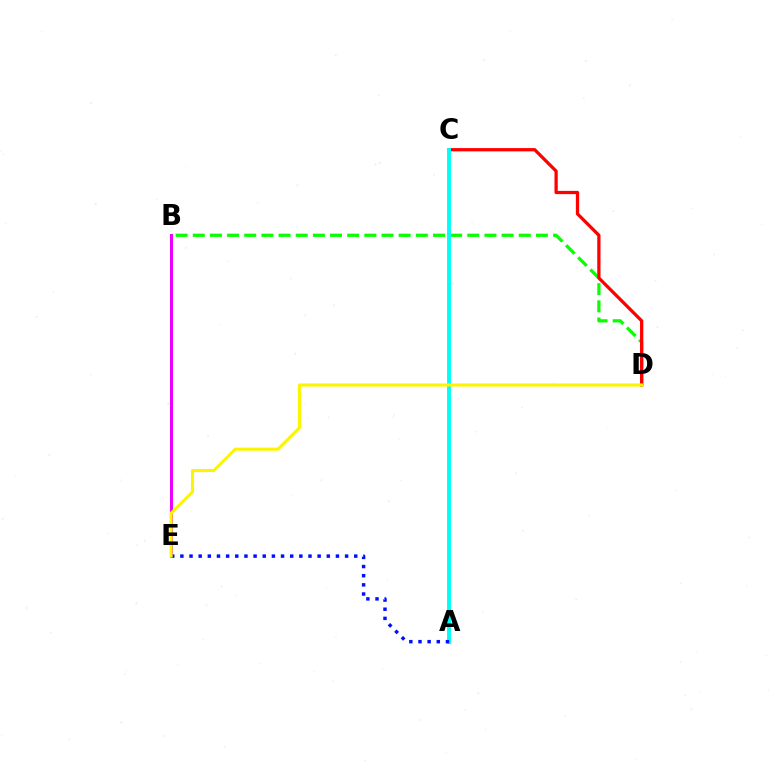{('B', 'E'): [{'color': '#ee00ff', 'line_style': 'solid', 'thickness': 2.14}], ('B', 'D'): [{'color': '#08ff00', 'line_style': 'dashed', 'thickness': 2.33}], ('C', 'D'): [{'color': '#ff0000', 'line_style': 'solid', 'thickness': 2.35}], ('A', 'C'): [{'color': '#00fff6', 'line_style': 'solid', 'thickness': 2.82}], ('A', 'E'): [{'color': '#0010ff', 'line_style': 'dotted', 'thickness': 2.49}], ('D', 'E'): [{'color': '#fcf500', 'line_style': 'solid', 'thickness': 2.23}]}